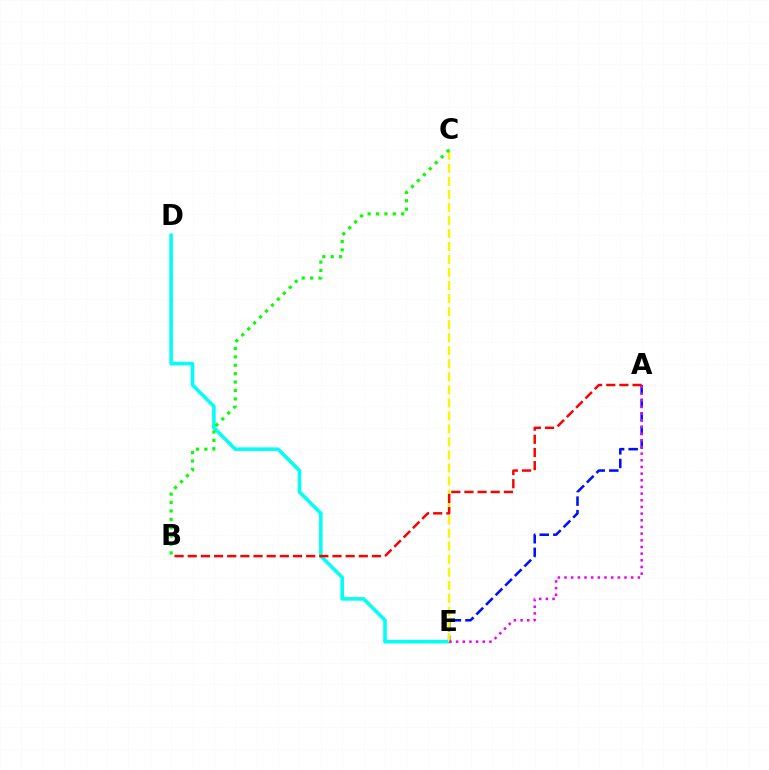{('D', 'E'): [{'color': '#00fff6', 'line_style': 'solid', 'thickness': 2.57}], ('A', 'E'): [{'color': '#0010ff', 'line_style': 'dashed', 'thickness': 1.85}, {'color': '#ee00ff', 'line_style': 'dotted', 'thickness': 1.81}], ('C', 'E'): [{'color': '#fcf500', 'line_style': 'dashed', 'thickness': 1.77}], ('B', 'C'): [{'color': '#08ff00', 'line_style': 'dotted', 'thickness': 2.28}], ('A', 'B'): [{'color': '#ff0000', 'line_style': 'dashed', 'thickness': 1.79}]}